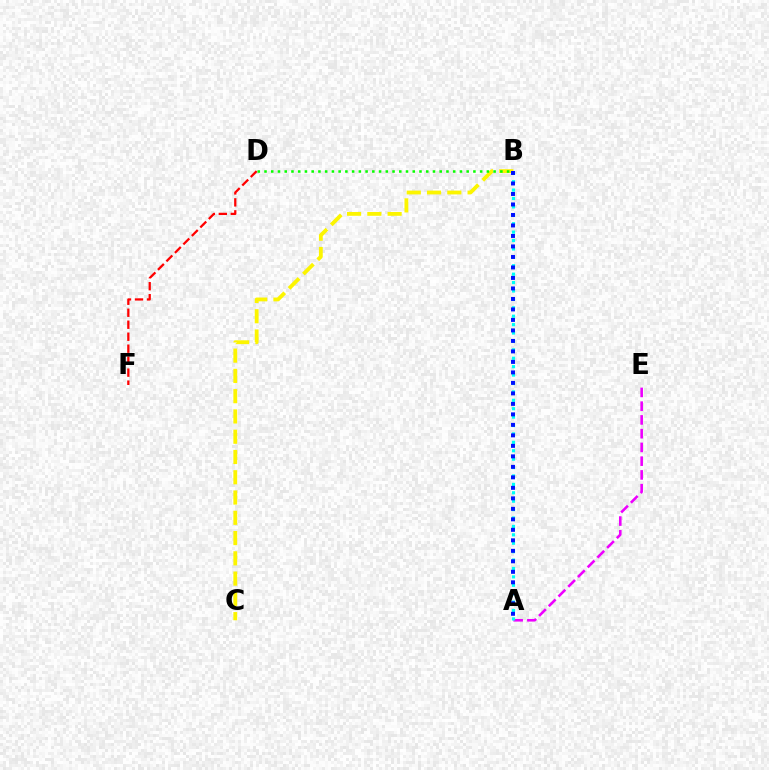{('A', 'E'): [{'color': '#ee00ff', 'line_style': 'dashed', 'thickness': 1.87}], ('A', 'B'): [{'color': '#00fff6', 'line_style': 'dotted', 'thickness': 2.28}, {'color': '#0010ff', 'line_style': 'dotted', 'thickness': 2.85}], ('B', 'C'): [{'color': '#fcf500', 'line_style': 'dashed', 'thickness': 2.75}], ('D', 'F'): [{'color': '#ff0000', 'line_style': 'dashed', 'thickness': 1.63}], ('B', 'D'): [{'color': '#08ff00', 'line_style': 'dotted', 'thickness': 1.83}]}